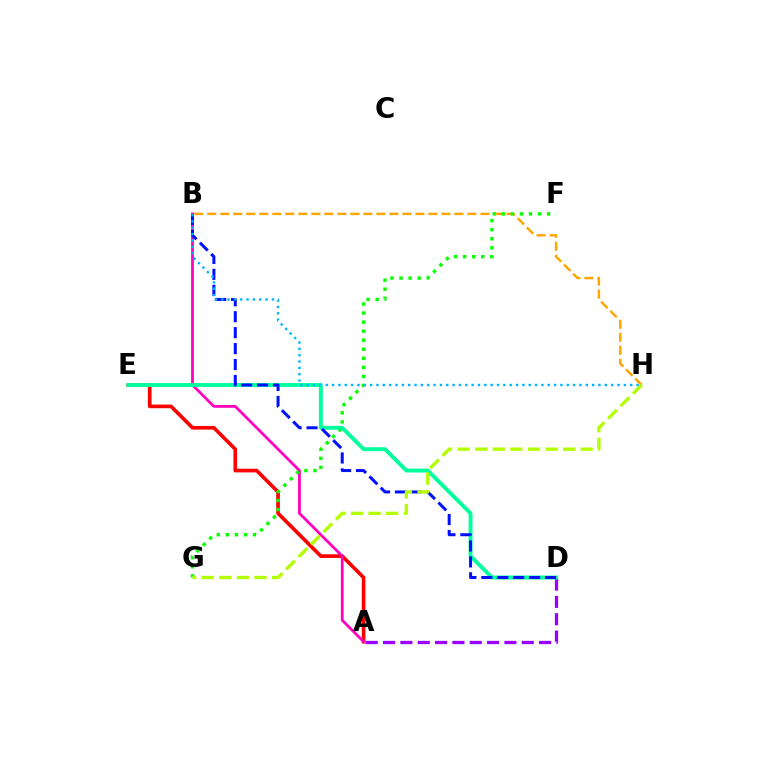{('A', 'E'): [{'color': '#ff0000', 'line_style': 'solid', 'thickness': 2.63}], ('A', 'B'): [{'color': '#ff00bd', 'line_style': 'solid', 'thickness': 1.99}], ('B', 'H'): [{'color': '#ffa500', 'line_style': 'dashed', 'thickness': 1.77}, {'color': '#00b5ff', 'line_style': 'dotted', 'thickness': 1.72}], ('A', 'D'): [{'color': '#9b00ff', 'line_style': 'dashed', 'thickness': 2.36}], ('F', 'G'): [{'color': '#08ff00', 'line_style': 'dotted', 'thickness': 2.46}], ('D', 'E'): [{'color': '#00ff9d', 'line_style': 'solid', 'thickness': 2.8}], ('B', 'D'): [{'color': '#0010ff', 'line_style': 'dashed', 'thickness': 2.17}], ('G', 'H'): [{'color': '#b3ff00', 'line_style': 'dashed', 'thickness': 2.39}]}